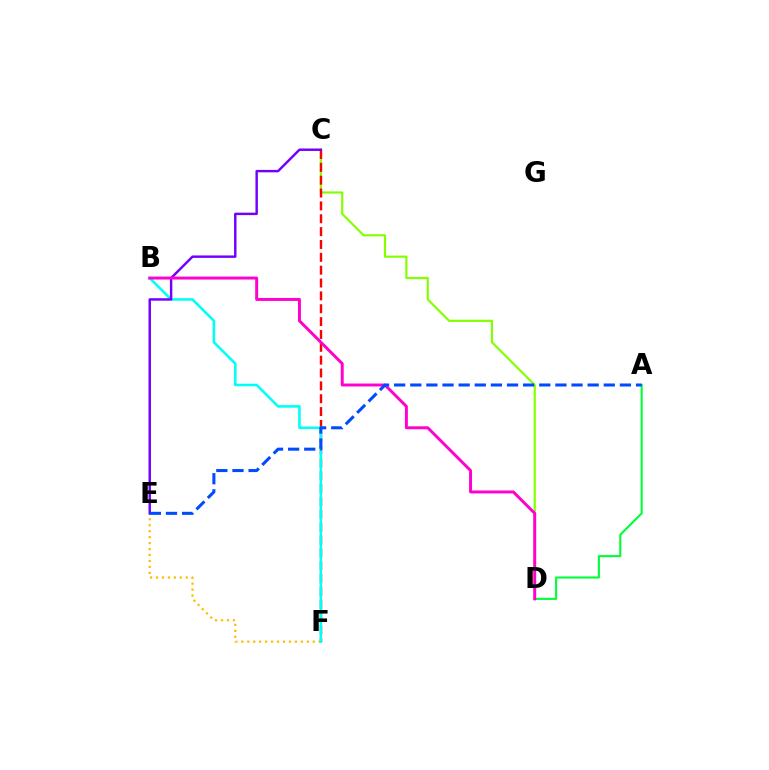{('C', 'D'): [{'color': '#84ff00', 'line_style': 'solid', 'thickness': 1.57}], ('C', 'F'): [{'color': '#ff0000', 'line_style': 'dashed', 'thickness': 1.75}], ('A', 'D'): [{'color': '#00ff39', 'line_style': 'solid', 'thickness': 1.51}], ('E', 'F'): [{'color': '#ffbd00', 'line_style': 'dotted', 'thickness': 1.62}], ('B', 'F'): [{'color': '#00fff6', 'line_style': 'solid', 'thickness': 1.85}], ('C', 'E'): [{'color': '#7200ff', 'line_style': 'solid', 'thickness': 1.76}], ('B', 'D'): [{'color': '#ff00cf', 'line_style': 'solid', 'thickness': 2.13}], ('A', 'E'): [{'color': '#004bff', 'line_style': 'dashed', 'thickness': 2.19}]}